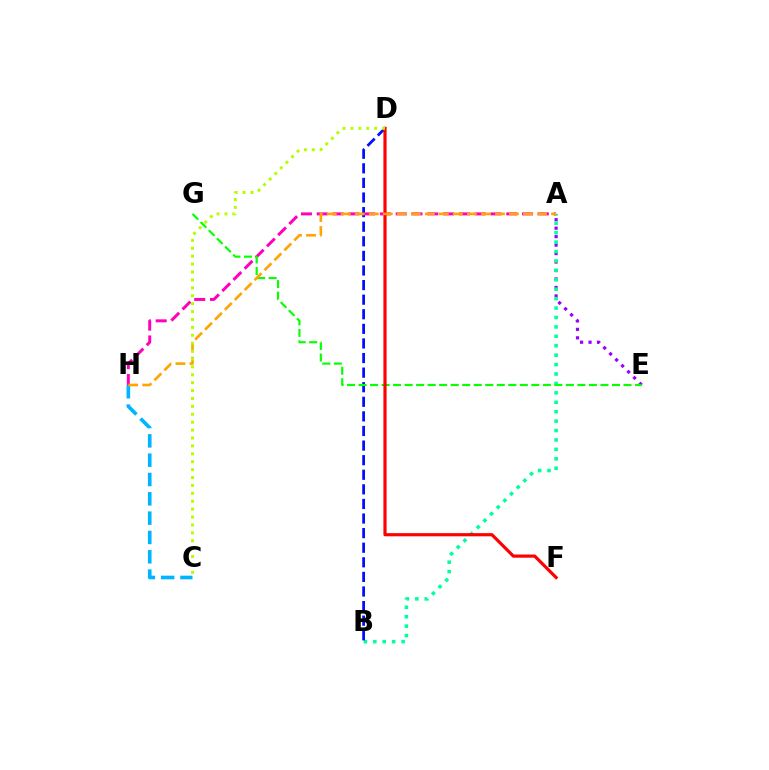{('A', 'E'): [{'color': '#9b00ff', 'line_style': 'dotted', 'thickness': 2.3}], ('A', 'B'): [{'color': '#00ff9d', 'line_style': 'dotted', 'thickness': 2.56}], ('C', 'H'): [{'color': '#00b5ff', 'line_style': 'dashed', 'thickness': 2.62}], ('B', 'D'): [{'color': '#0010ff', 'line_style': 'dashed', 'thickness': 1.98}], ('A', 'H'): [{'color': '#ff00bd', 'line_style': 'dashed', 'thickness': 2.15}, {'color': '#ffa500', 'line_style': 'dashed', 'thickness': 1.9}], ('E', 'G'): [{'color': '#08ff00', 'line_style': 'dashed', 'thickness': 1.57}], ('D', 'F'): [{'color': '#ff0000', 'line_style': 'solid', 'thickness': 2.29}], ('C', 'D'): [{'color': '#b3ff00', 'line_style': 'dotted', 'thickness': 2.15}]}